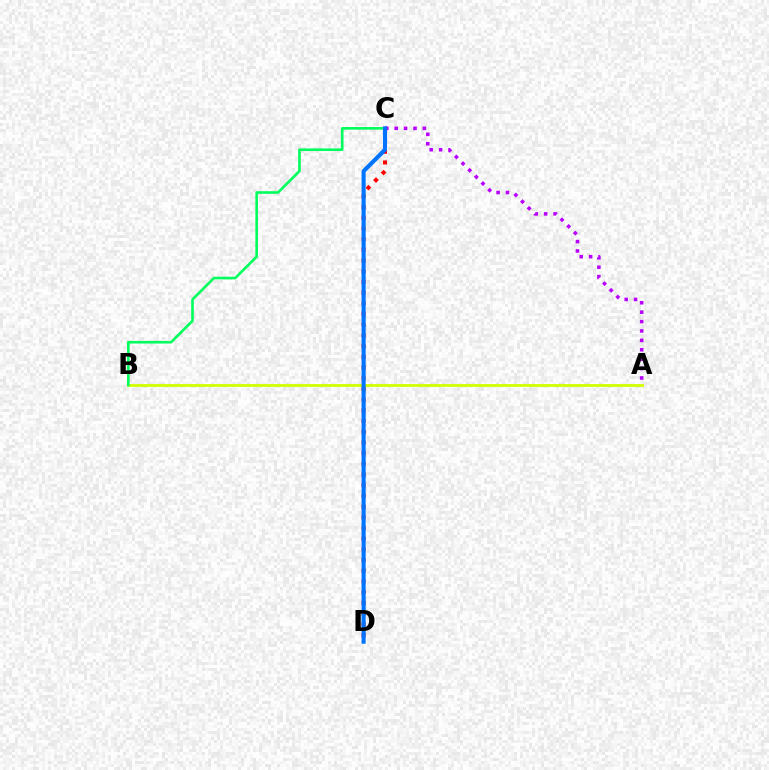{('A', 'B'): [{'color': '#d1ff00', 'line_style': 'solid', 'thickness': 2.02}], ('A', 'C'): [{'color': '#b900ff', 'line_style': 'dotted', 'thickness': 2.55}], ('B', 'C'): [{'color': '#00ff5c', 'line_style': 'solid', 'thickness': 1.88}], ('C', 'D'): [{'color': '#ff0000', 'line_style': 'dotted', 'thickness': 2.91}, {'color': '#0074ff', 'line_style': 'solid', 'thickness': 2.96}]}